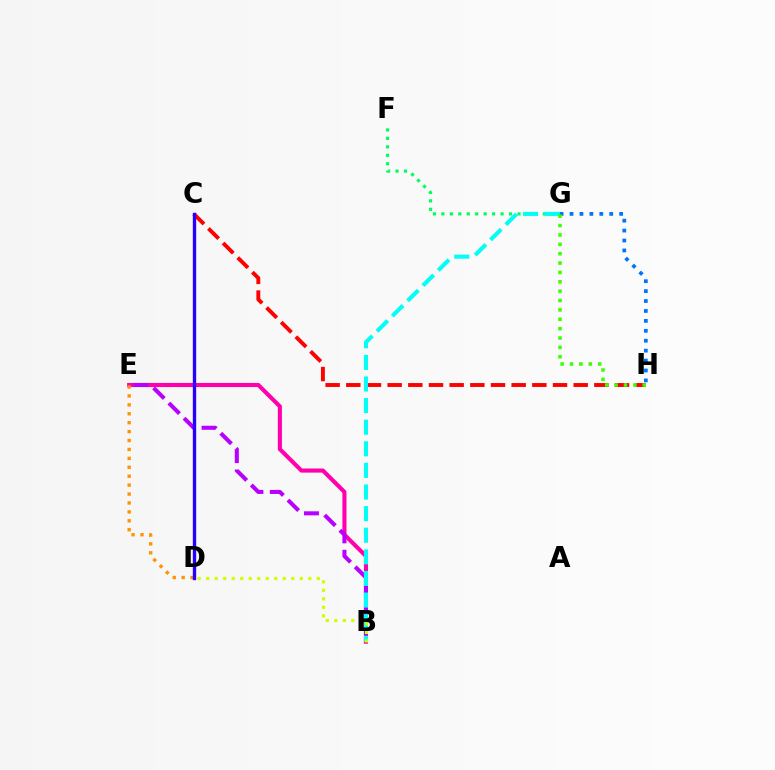{('B', 'E'): [{'color': '#ff00ac', 'line_style': 'solid', 'thickness': 2.94}, {'color': '#b900ff', 'line_style': 'dashed', 'thickness': 2.92}], ('C', 'H'): [{'color': '#ff0000', 'line_style': 'dashed', 'thickness': 2.81}], ('F', 'G'): [{'color': '#00ff5c', 'line_style': 'dotted', 'thickness': 2.3}], ('B', 'G'): [{'color': '#00fff6', 'line_style': 'dashed', 'thickness': 2.94}], ('D', 'E'): [{'color': '#ff9400', 'line_style': 'dotted', 'thickness': 2.42}], ('B', 'D'): [{'color': '#d1ff00', 'line_style': 'dotted', 'thickness': 2.31}], ('G', 'H'): [{'color': '#0074ff', 'line_style': 'dotted', 'thickness': 2.7}, {'color': '#3dff00', 'line_style': 'dotted', 'thickness': 2.55}], ('C', 'D'): [{'color': '#2500ff', 'line_style': 'solid', 'thickness': 2.41}]}